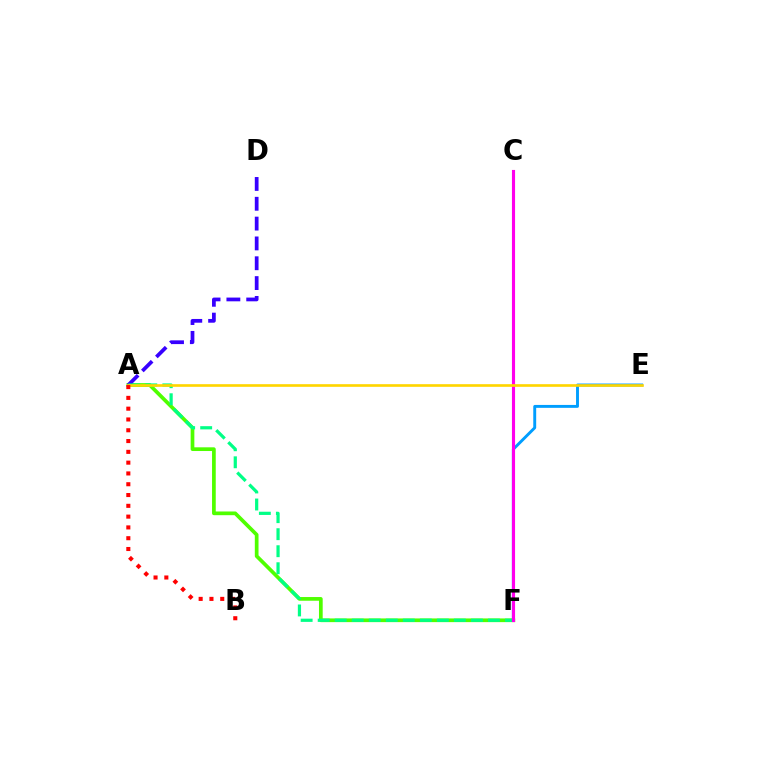{('A', 'F'): [{'color': '#4fff00', 'line_style': 'solid', 'thickness': 2.67}, {'color': '#00ff86', 'line_style': 'dashed', 'thickness': 2.31}], ('E', 'F'): [{'color': '#009eff', 'line_style': 'solid', 'thickness': 2.1}], ('A', 'D'): [{'color': '#3700ff', 'line_style': 'dashed', 'thickness': 2.69}], ('C', 'F'): [{'color': '#ff00ed', 'line_style': 'solid', 'thickness': 2.25}], ('A', 'E'): [{'color': '#ffd500', 'line_style': 'solid', 'thickness': 1.91}], ('A', 'B'): [{'color': '#ff0000', 'line_style': 'dotted', 'thickness': 2.93}]}